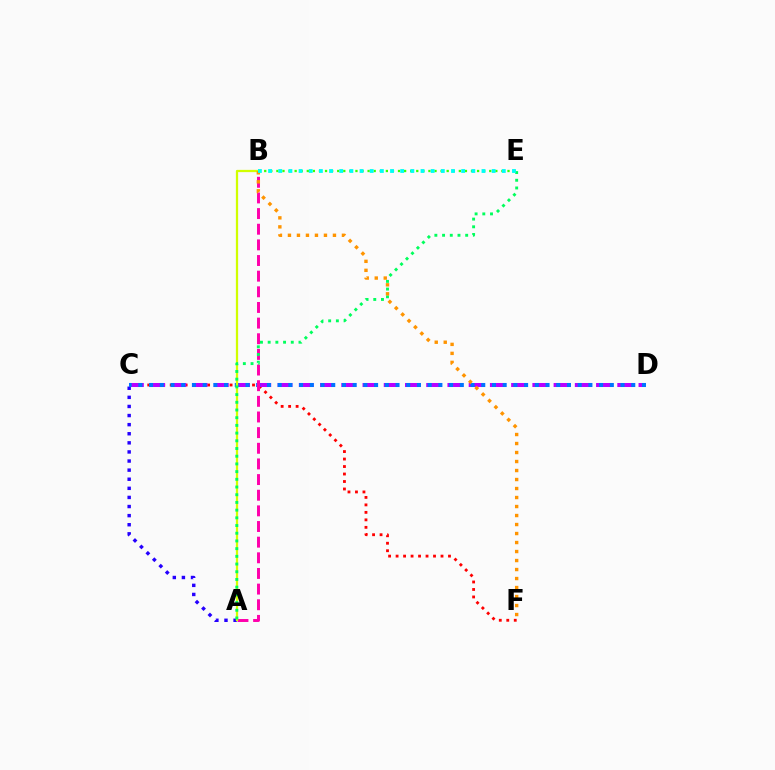{('A', 'C'): [{'color': '#2500ff', 'line_style': 'dotted', 'thickness': 2.47}], ('C', 'F'): [{'color': '#ff0000', 'line_style': 'dotted', 'thickness': 2.03}], ('C', 'D'): [{'color': '#b900ff', 'line_style': 'dashed', 'thickness': 2.88}, {'color': '#0074ff', 'line_style': 'dotted', 'thickness': 2.91}], ('A', 'B'): [{'color': '#ff00ac', 'line_style': 'dashed', 'thickness': 2.13}, {'color': '#d1ff00', 'line_style': 'solid', 'thickness': 1.62}], ('A', 'E'): [{'color': '#00ff5c', 'line_style': 'dotted', 'thickness': 2.09}], ('B', 'F'): [{'color': '#ff9400', 'line_style': 'dotted', 'thickness': 2.45}], ('B', 'E'): [{'color': '#3dff00', 'line_style': 'dotted', 'thickness': 1.65}, {'color': '#00fff6', 'line_style': 'dotted', 'thickness': 2.76}]}